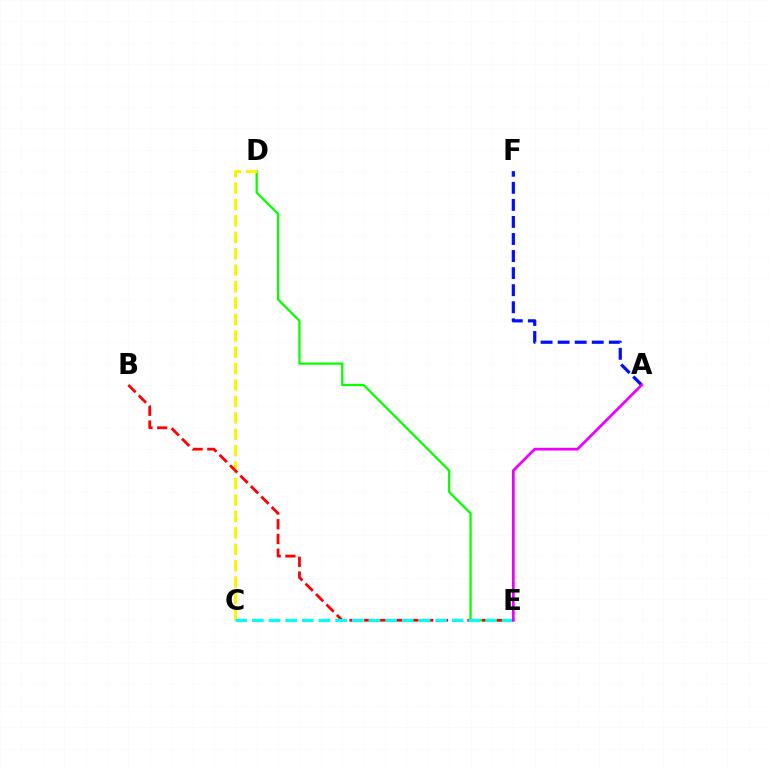{('D', 'E'): [{'color': '#08ff00', 'line_style': 'solid', 'thickness': 1.63}], ('A', 'F'): [{'color': '#0010ff', 'line_style': 'dashed', 'thickness': 2.32}], ('C', 'D'): [{'color': '#fcf500', 'line_style': 'dashed', 'thickness': 2.23}], ('B', 'E'): [{'color': '#ff0000', 'line_style': 'dashed', 'thickness': 2.0}], ('C', 'E'): [{'color': '#00fff6', 'line_style': 'dashed', 'thickness': 2.26}], ('A', 'E'): [{'color': '#ee00ff', 'line_style': 'solid', 'thickness': 1.97}]}